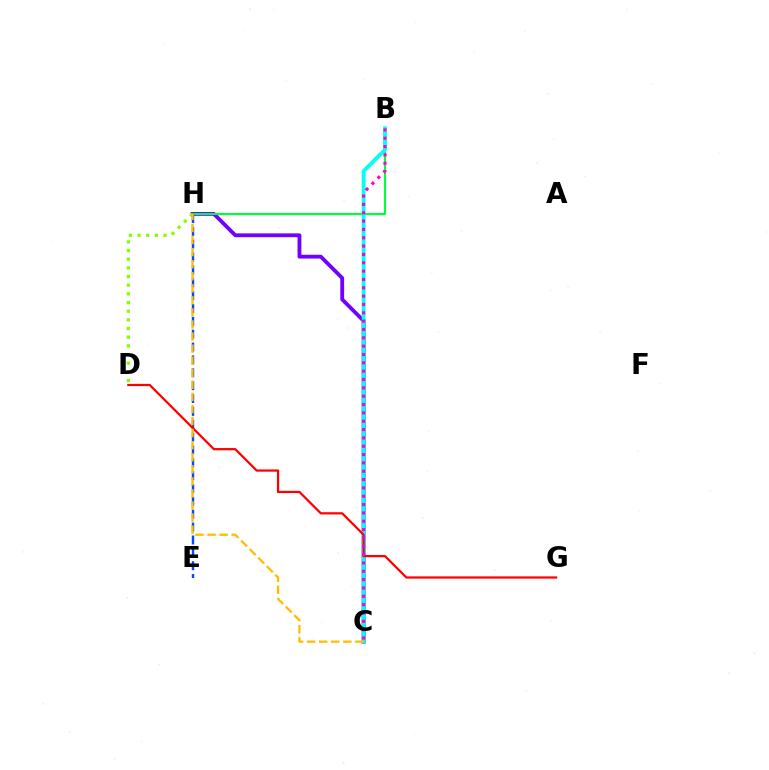{('C', 'H'): [{'color': '#7200ff', 'line_style': 'solid', 'thickness': 2.76}, {'color': '#ffbd00', 'line_style': 'dashed', 'thickness': 1.64}], ('B', 'H'): [{'color': '#00ff39', 'line_style': 'solid', 'thickness': 1.53}], ('E', 'H'): [{'color': '#004bff', 'line_style': 'dashed', 'thickness': 1.75}], ('D', 'H'): [{'color': '#84ff00', 'line_style': 'dotted', 'thickness': 2.35}], ('B', 'C'): [{'color': '#00fff6', 'line_style': 'solid', 'thickness': 2.75}, {'color': '#ff00cf', 'line_style': 'dotted', 'thickness': 2.27}], ('D', 'G'): [{'color': '#ff0000', 'line_style': 'solid', 'thickness': 1.61}]}